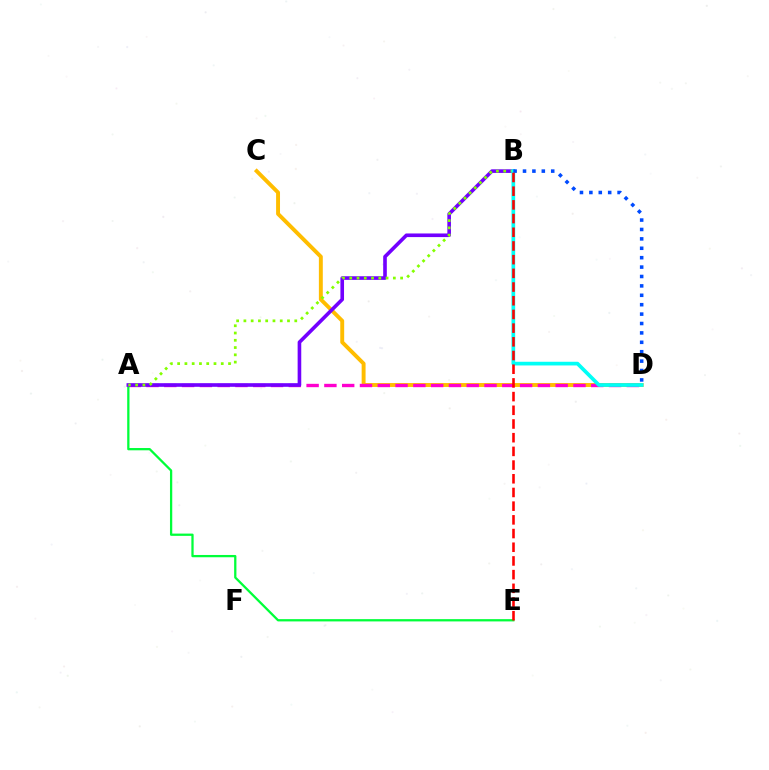{('C', 'D'): [{'color': '#ffbd00', 'line_style': 'solid', 'thickness': 2.82}], ('A', 'D'): [{'color': '#ff00cf', 'line_style': 'dashed', 'thickness': 2.42}], ('A', 'E'): [{'color': '#00ff39', 'line_style': 'solid', 'thickness': 1.64}], ('A', 'B'): [{'color': '#7200ff', 'line_style': 'solid', 'thickness': 2.61}, {'color': '#84ff00', 'line_style': 'dotted', 'thickness': 1.97}], ('B', 'D'): [{'color': '#00fff6', 'line_style': 'solid', 'thickness': 2.66}, {'color': '#004bff', 'line_style': 'dotted', 'thickness': 2.55}], ('B', 'E'): [{'color': '#ff0000', 'line_style': 'dashed', 'thickness': 1.86}]}